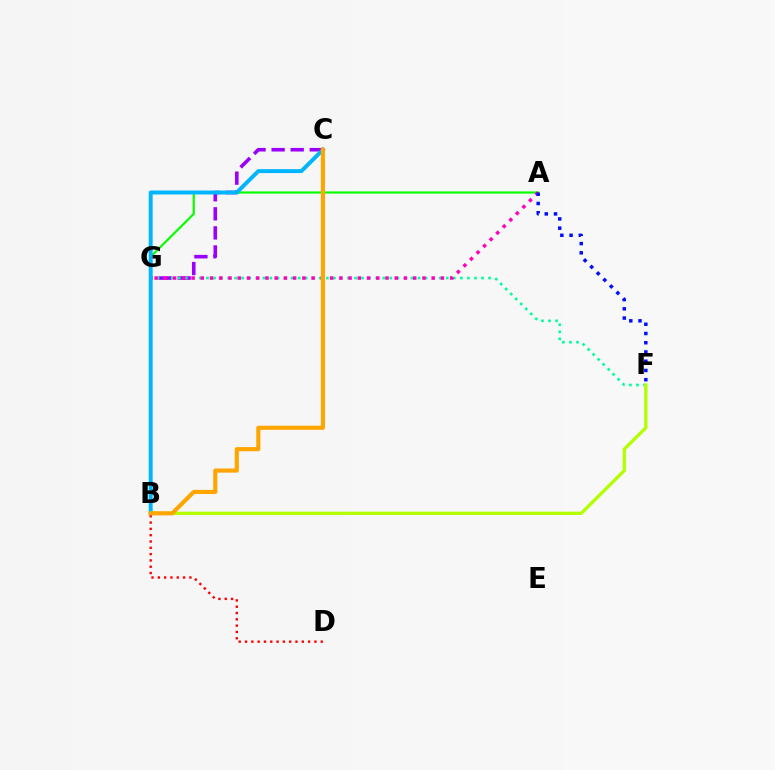{('C', 'G'): [{'color': '#9b00ff', 'line_style': 'dashed', 'thickness': 2.59}], ('A', 'G'): [{'color': '#08ff00', 'line_style': 'solid', 'thickness': 1.59}, {'color': '#ff00bd', 'line_style': 'dotted', 'thickness': 2.51}], ('F', 'G'): [{'color': '#00ff9d', 'line_style': 'dotted', 'thickness': 1.92}], ('B', 'C'): [{'color': '#00b5ff', 'line_style': 'solid', 'thickness': 2.84}, {'color': '#ffa500', 'line_style': 'solid', 'thickness': 2.98}], ('B', 'F'): [{'color': '#b3ff00', 'line_style': 'solid', 'thickness': 2.39}], ('B', 'D'): [{'color': '#ff0000', 'line_style': 'dotted', 'thickness': 1.71}], ('A', 'F'): [{'color': '#0010ff', 'line_style': 'dotted', 'thickness': 2.51}]}